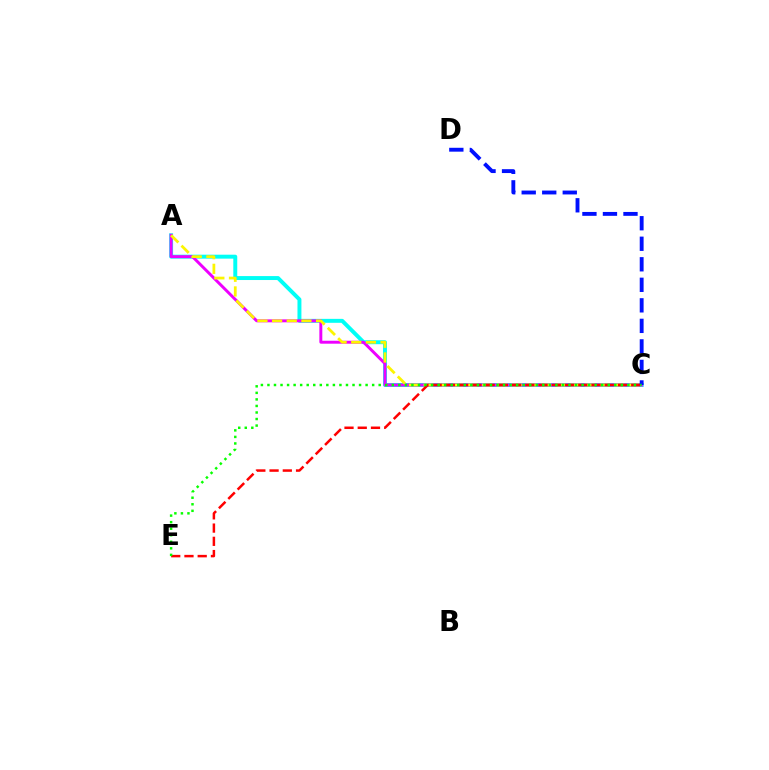{('A', 'C'): [{'color': '#00fff6', 'line_style': 'solid', 'thickness': 2.84}, {'color': '#ee00ff', 'line_style': 'solid', 'thickness': 2.12}, {'color': '#fcf500', 'line_style': 'dashed', 'thickness': 1.99}], ('C', 'E'): [{'color': '#ff0000', 'line_style': 'dashed', 'thickness': 1.8}, {'color': '#08ff00', 'line_style': 'dotted', 'thickness': 1.78}], ('C', 'D'): [{'color': '#0010ff', 'line_style': 'dashed', 'thickness': 2.79}]}